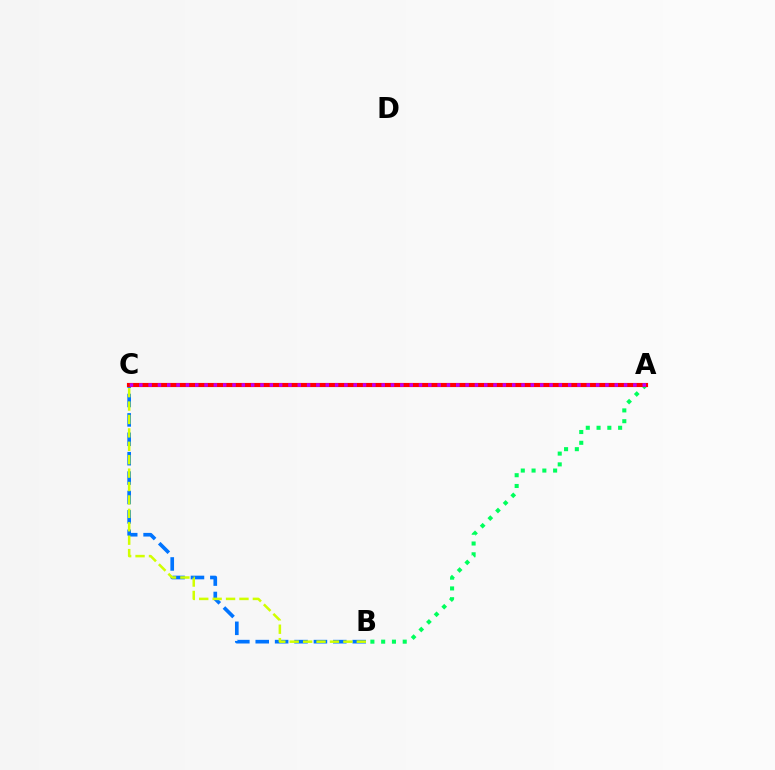{('A', 'B'): [{'color': '#00ff5c', 'line_style': 'dotted', 'thickness': 2.93}], ('B', 'C'): [{'color': '#0074ff', 'line_style': 'dashed', 'thickness': 2.63}, {'color': '#d1ff00', 'line_style': 'dashed', 'thickness': 1.82}], ('A', 'C'): [{'color': '#ff0000', 'line_style': 'solid', 'thickness': 2.97}, {'color': '#b900ff', 'line_style': 'dotted', 'thickness': 2.53}]}